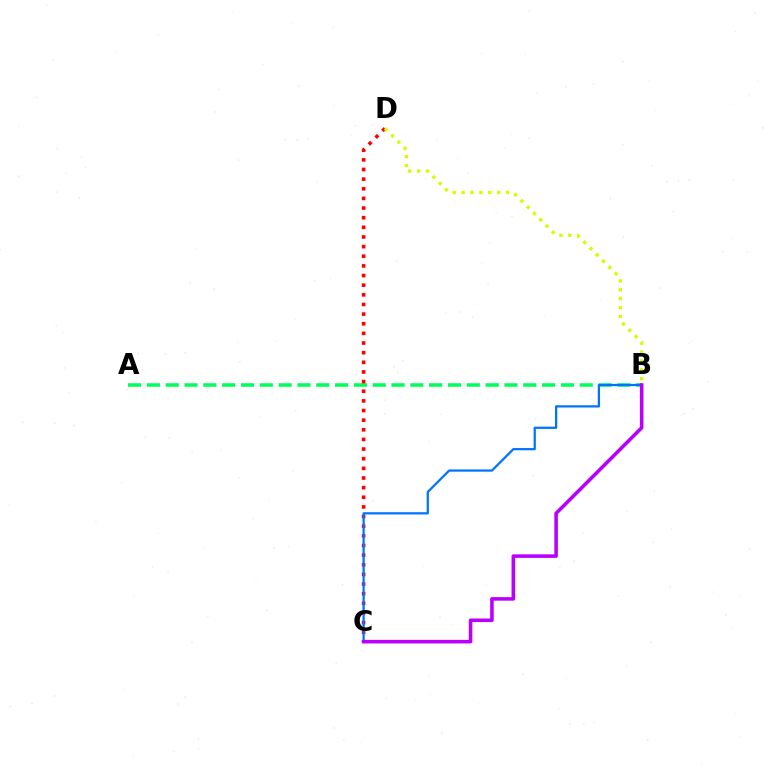{('A', 'B'): [{'color': '#00ff5c', 'line_style': 'dashed', 'thickness': 2.56}], ('C', 'D'): [{'color': '#ff0000', 'line_style': 'dotted', 'thickness': 2.62}], ('B', 'C'): [{'color': '#0074ff', 'line_style': 'solid', 'thickness': 1.62}, {'color': '#b900ff', 'line_style': 'solid', 'thickness': 2.57}], ('B', 'D'): [{'color': '#d1ff00', 'line_style': 'dotted', 'thickness': 2.41}]}